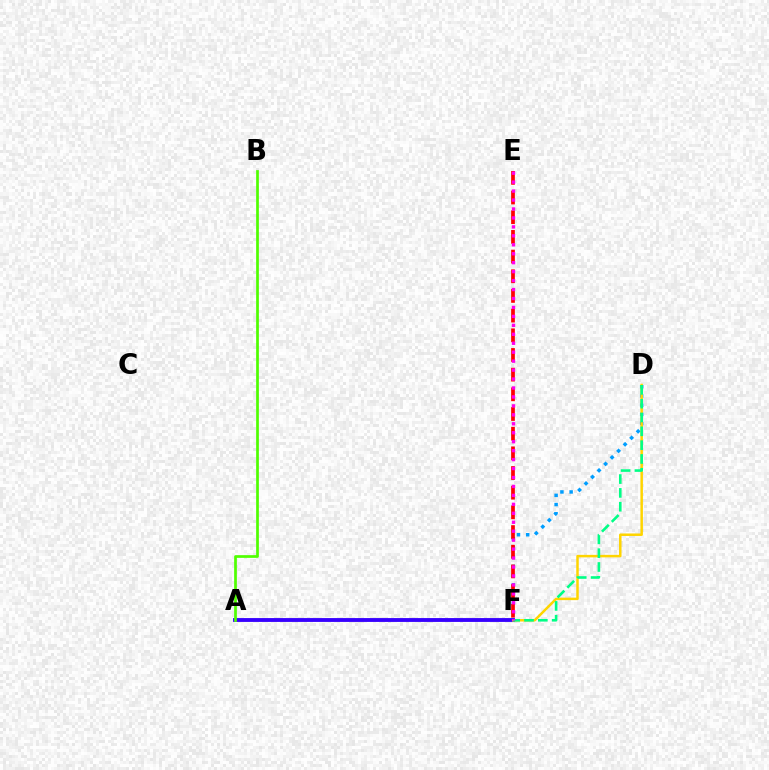{('D', 'F'): [{'color': '#009eff', 'line_style': 'dotted', 'thickness': 2.5}, {'color': '#ffd500', 'line_style': 'solid', 'thickness': 1.8}, {'color': '#00ff86', 'line_style': 'dashed', 'thickness': 1.88}], ('A', 'F'): [{'color': '#3700ff', 'line_style': 'solid', 'thickness': 2.77}], ('A', 'B'): [{'color': '#4fff00', 'line_style': 'solid', 'thickness': 1.95}], ('E', 'F'): [{'color': '#ff0000', 'line_style': 'dashed', 'thickness': 2.67}, {'color': '#ff00ed', 'line_style': 'dotted', 'thickness': 2.43}]}